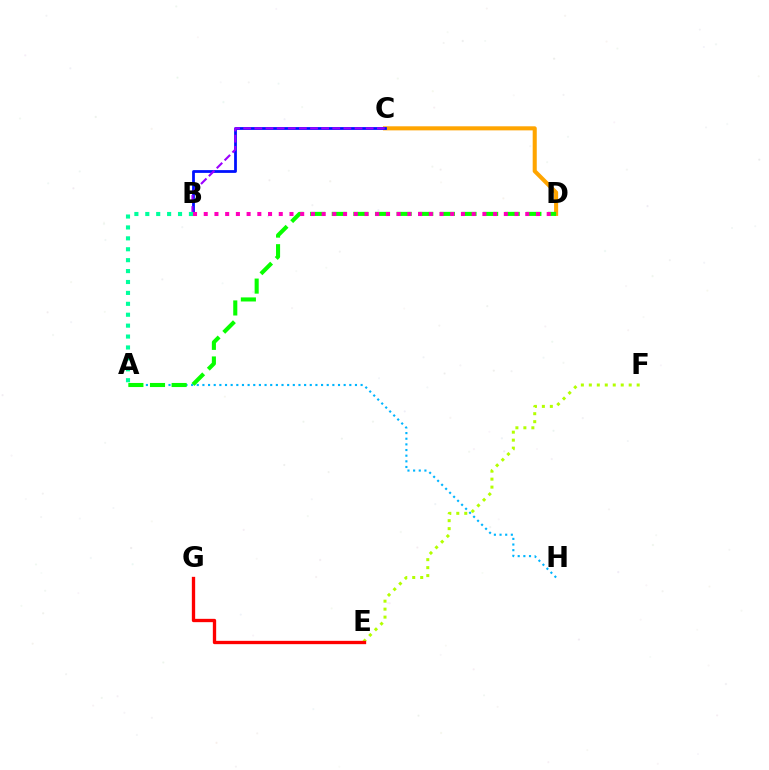{('C', 'D'): [{'color': '#ffa500', 'line_style': 'solid', 'thickness': 2.93}], ('B', 'C'): [{'color': '#0010ff', 'line_style': 'solid', 'thickness': 2.0}, {'color': '#9b00ff', 'line_style': 'dashed', 'thickness': 1.51}], ('A', 'H'): [{'color': '#00b5ff', 'line_style': 'dotted', 'thickness': 1.54}], ('A', 'D'): [{'color': '#08ff00', 'line_style': 'dashed', 'thickness': 2.94}], ('E', 'F'): [{'color': '#b3ff00', 'line_style': 'dotted', 'thickness': 2.17}], ('B', 'D'): [{'color': '#ff00bd', 'line_style': 'dotted', 'thickness': 2.91}], ('E', 'G'): [{'color': '#ff0000', 'line_style': 'solid', 'thickness': 2.39}], ('A', 'B'): [{'color': '#00ff9d', 'line_style': 'dotted', 'thickness': 2.96}]}